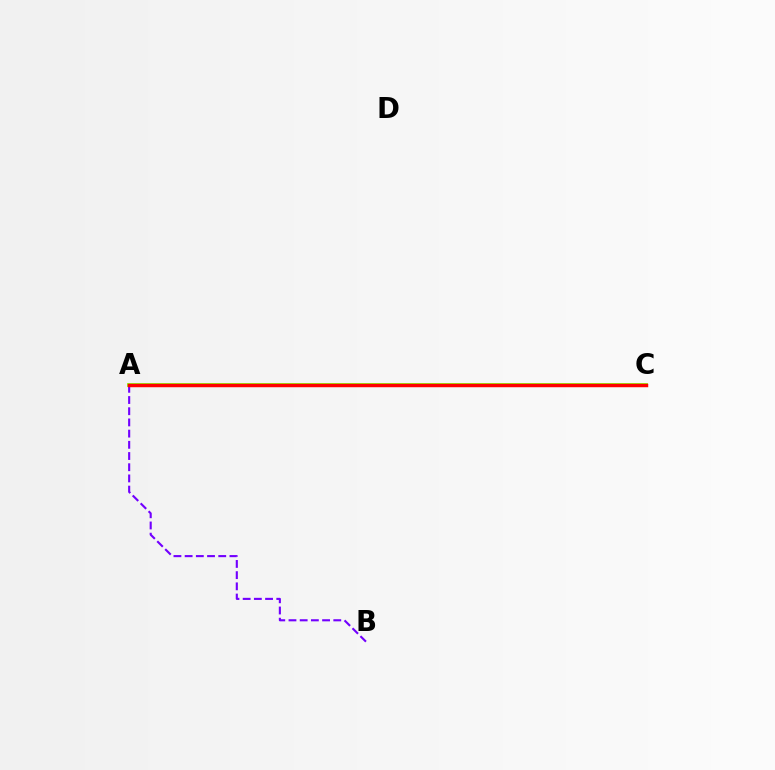{('A', 'B'): [{'color': '#7200ff', 'line_style': 'dashed', 'thickness': 1.52}], ('A', 'C'): [{'color': '#84ff00', 'line_style': 'solid', 'thickness': 2.73}, {'color': '#00fff6', 'line_style': 'dotted', 'thickness': 1.82}, {'color': '#ff0000', 'line_style': 'solid', 'thickness': 2.49}]}